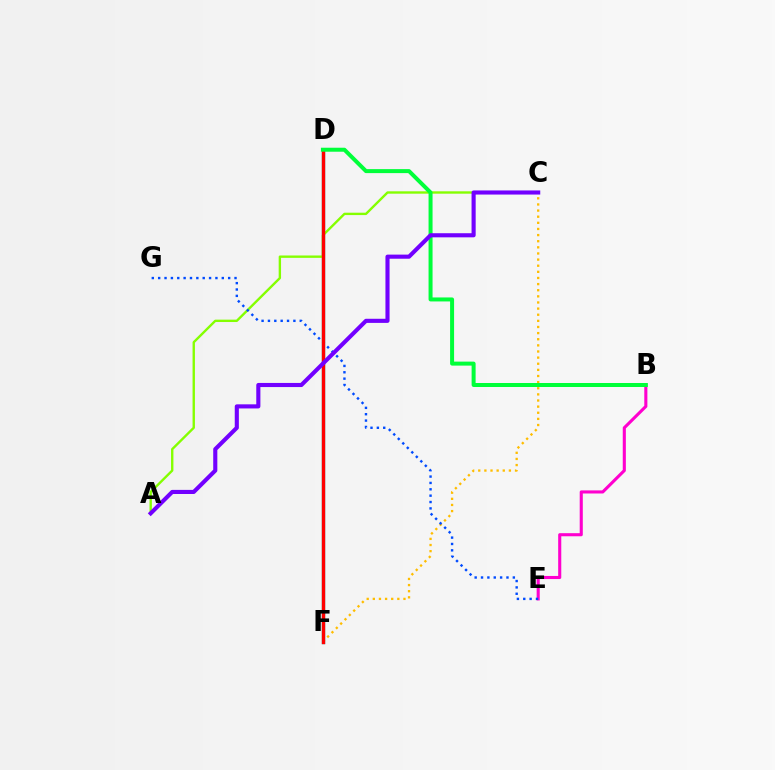{('D', 'F'): [{'color': '#00fff6', 'line_style': 'solid', 'thickness': 2.43}, {'color': '#ff0000', 'line_style': 'solid', 'thickness': 2.46}], ('A', 'C'): [{'color': '#84ff00', 'line_style': 'solid', 'thickness': 1.71}, {'color': '#7200ff', 'line_style': 'solid', 'thickness': 2.96}], ('B', 'E'): [{'color': '#ff00cf', 'line_style': 'solid', 'thickness': 2.23}], ('C', 'F'): [{'color': '#ffbd00', 'line_style': 'dotted', 'thickness': 1.66}], ('E', 'G'): [{'color': '#004bff', 'line_style': 'dotted', 'thickness': 1.73}], ('B', 'D'): [{'color': '#00ff39', 'line_style': 'solid', 'thickness': 2.88}]}